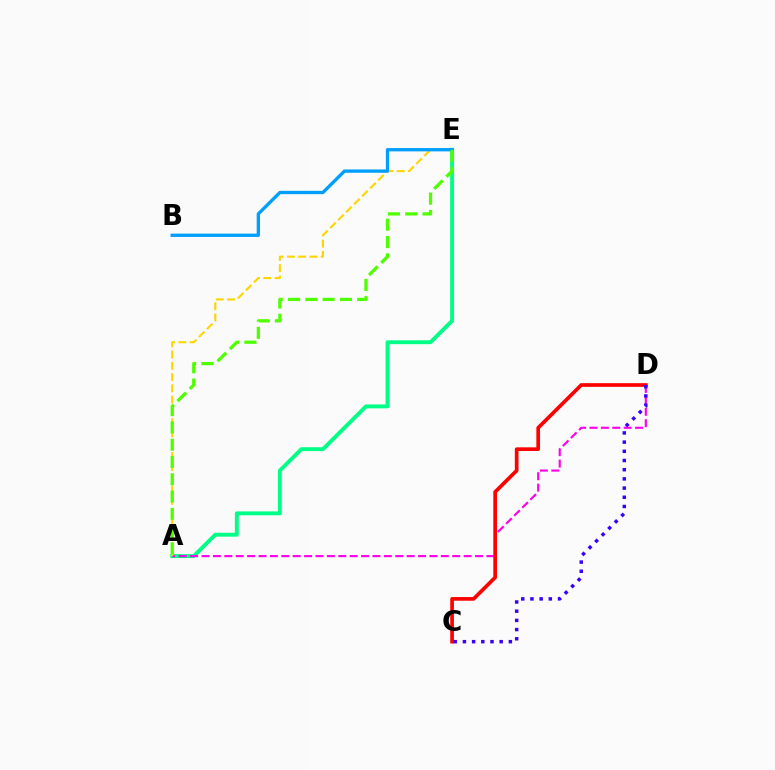{('A', 'E'): [{'color': '#00ff86', 'line_style': 'solid', 'thickness': 2.8}, {'color': '#ffd500', 'line_style': 'dashed', 'thickness': 1.53}, {'color': '#4fff00', 'line_style': 'dashed', 'thickness': 2.35}], ('A', 'D'): [{'color': '#ff00ed', 'line_style': 'dashed', 'thickness': 1.55}], ('B', 'E'): [{'color': '#009eff', 'line_style': 'solid', 'thickness': 2.39}], ('C', 'D'): [{'color': '#ff0000', 'line_style': 'solid', 'thickness': 2.65}, {'color': '#3700ff', 'line_style': 'dotted', 'thickness': 2.5}]}